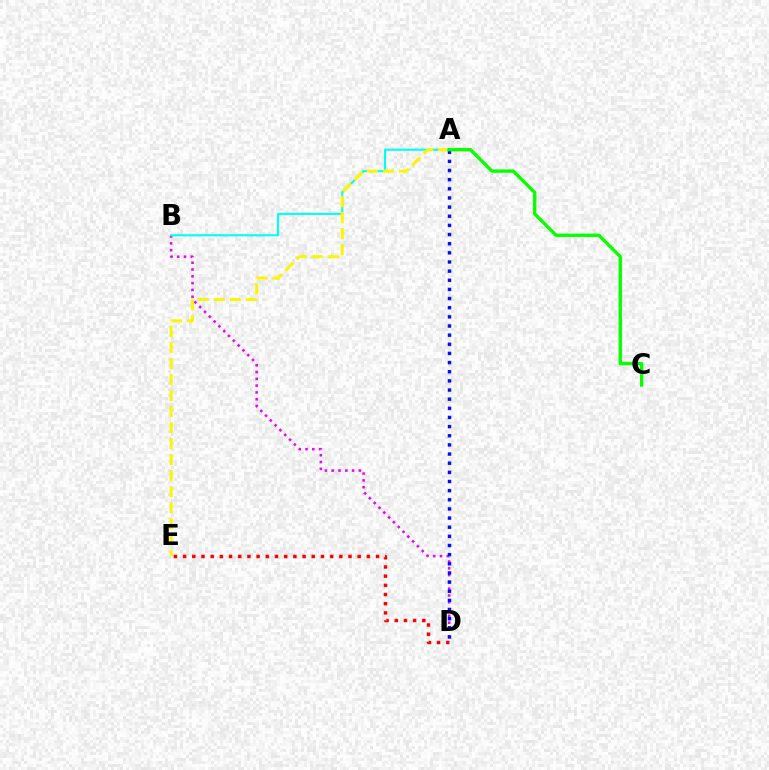{('B', 'D'): [{'color': '#ee00ff', 'line_style': 'dotted', 'thickness': 1.85}], ('A', 'B'): [{'color': '#00fff6', 'line_style': 'solid', 'thickness': 1.53}], ('A', 'E'): [{'color': '#fcf500', 'line_style': 'dashed', 'thickness': 2.18}], ('A', 'D'): [{'color': '#0010ff', 'line_style': 'dotted', 'thickness': 2.49}], ('A', 'C'): [{'color': '#08ff00', 'line_style': 'solid', 'thickness': 2.42}], ('D', 'E'): [{'color': '#ff0000', 'line_style': 'dotted', 'thickness': 2.5}]}